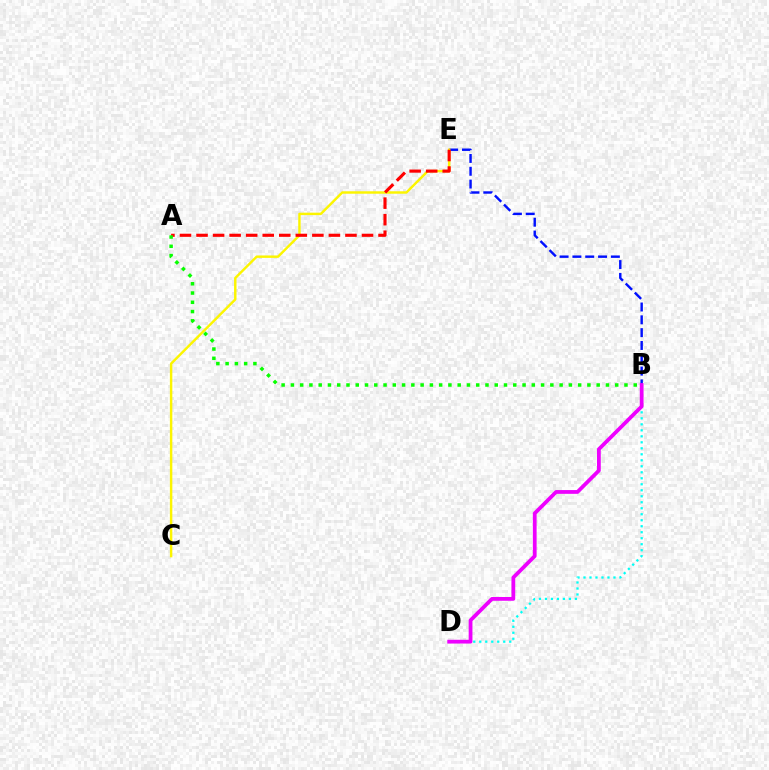{('B', 'D'): [{'color': '#00fff6', 'line_style': 'dotted', 'thickness': 1.63}, {'color': '#ee00ff', 'line_style': 'solid', 'thickness': 2.72}], ('B', 'E'): [{'color': '#0010ff', 'line_style': 'dashed', 'thickness': 1.74}], ('C', 'E'): [{'color': '#fcf500', 'line_style': 'solid', 'thickness': 1.76}], ('A', 'E'): [{'color': '#ff0000', 'line_style': 'dashed', 'thickness': 2.25}], ('A', 'B'): [{'color': '#08ff00', 'line_style': 'dotted', 'thickness': 2.52}]}